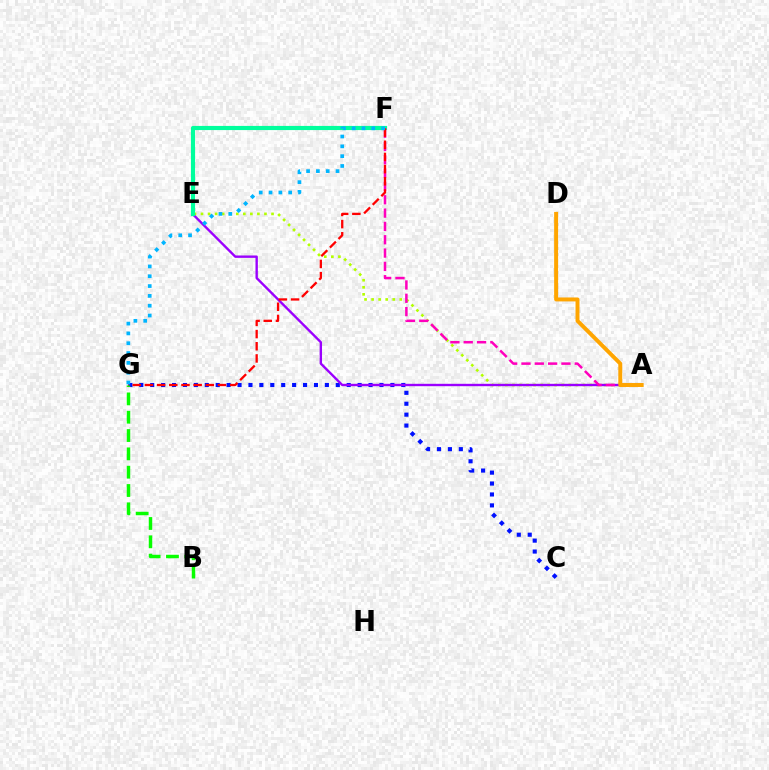{('C', 'G'): [{'color': '#0010ff', 'line_style': 'dotted', 'thickness': 2.97}], ('A', 'E'): [{'color': '#b3ff00', 'line_style': 'dotted', 'thickness': 1.92}, {'color': '#9b00ff', 'line_style': 'solid', 'thickness': 1.71}], ('E', 'F'): [{'color': '#00ff9d', 'line_style': 'solid', 'thickness': 2.99}], ('A', 'F'): [{'color': '#ff00bd', 'line_style': 'dashed', 'thickness': 1.81}], ('B', 'G'): [{'color': '#08ff00', 'line_style': 'dashed', 'thickness': 2.49}], ('F', 'G'): [{'color': '#ff0000', 'line_style': 'dashed', 'thickness': 1.65}, {'color': '#00b5ff', 'line_style': 'dotted', 'thickness': 2.67}], ('A', 'D'): [{'color': '#ffa500', 'line_style': 'solid', 'thickness': 2.84}]}